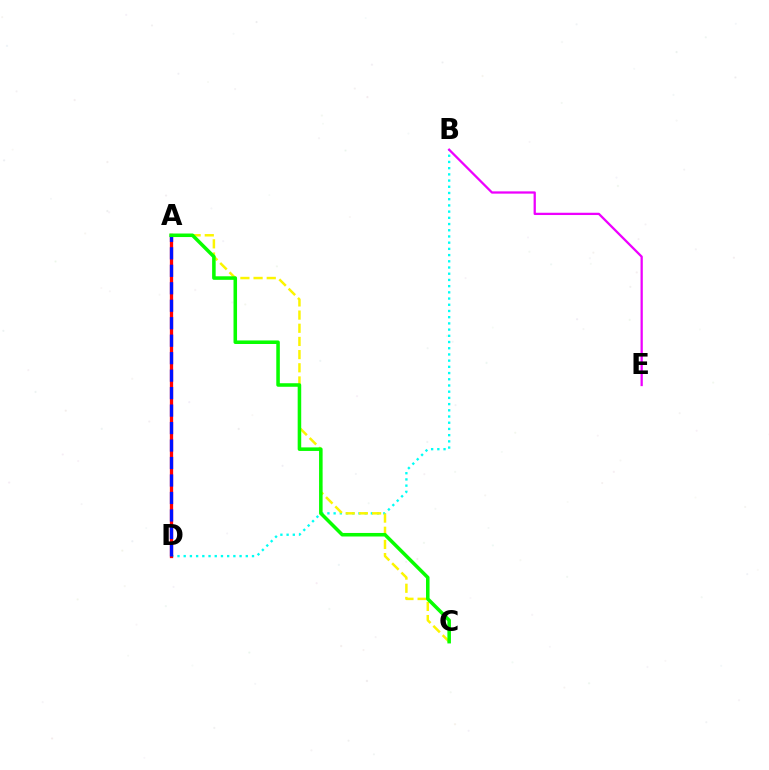{('B', 'D'): [{'color': '#00fff6', 'line_style': 'dotted', 'thickness': 1.69}], ('A', 'C'): [{'color': '#fcf500', 'line_style': 'dashed', 'thickness': 1.79}, {'color': '#08ff00', 'line_style': 'solid', 'thickness': 2.55}], ('A', 'D'): [{'color': '#ff0000', 'line_style': 'solid', 'thickness': 2.36}, {'color': '#0010ff', 'line_style': 'dashed', 'thickness': 2.37}], ('B', 'E'): [{'color': '#ee00ff', 'line_style': 'solid', 'thickness': 1.63}]}